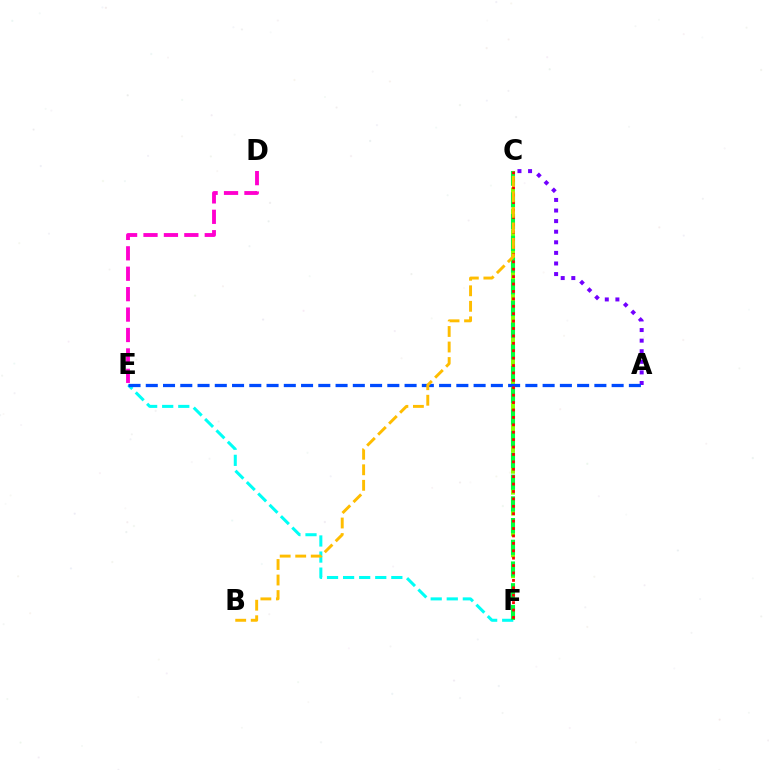{('A', 'C'): [{'color': '#7200ff', 'line_style': 'dotted', 'thickness': 2.88}], ('C', 'F'): [{'color': '#84ff00', 'line_style': 'dashed', 'thickness': 2.84}, {'color': '#00ff39', 'line_style': 'dashed', 'thickness': 2.95}, {'color': '#ff0000', 'line_style': 'dotted', 'thickness': 2.01}], ('E', 'F'): [{'color': '#00fff6', 'line_style': 'dashed', 'thickness': 2.18}], ('D', 'E'): [{'color': '#ff00cf', 'line_style': 'dashed', 'thickness': 2.77}], ('A', 'E'): [{'color': '#004bff', 'line_style': 'dashed', 'thickness': 2.34}], ('B', 'C'): [{'color': '#ffbd00', 'line_style': 'dashed', 'thickness': 2.11}]}